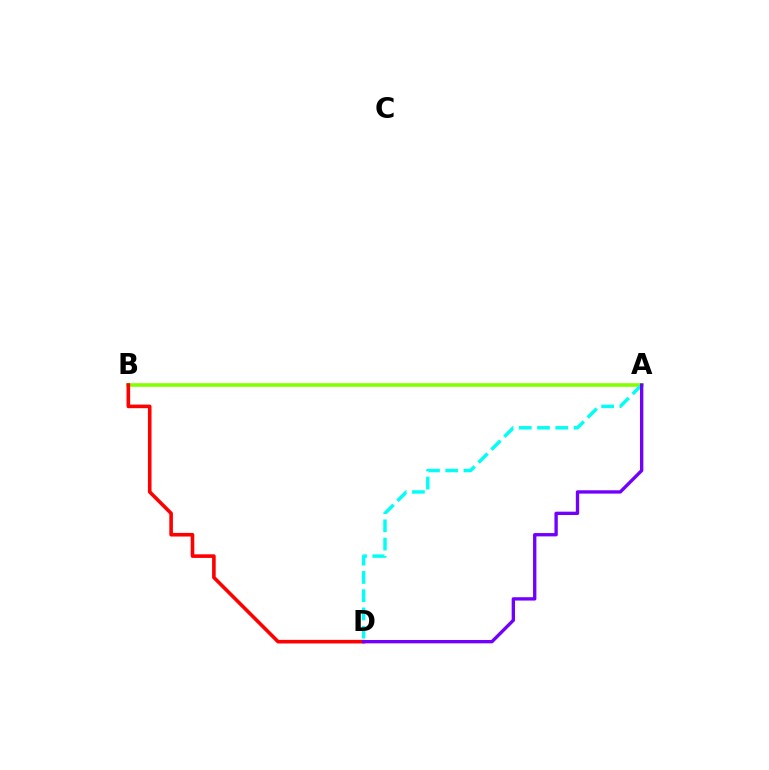{('A', 'B'): [{'color': '#84ff00', 'line_style': 'solid', 'thickness': 2.6}], ('B', 'D'): [{'color': '#ff0000', 'line_style': 'solid', 'thickness': 2.59}], ('A', 'D'): [{'color': '#00fff6', 'line_style': 'dashed', 'thickness': 2.48}, {'color': '#7200ff', 'line_style': 'solid', 'thickness': 2.41}]}